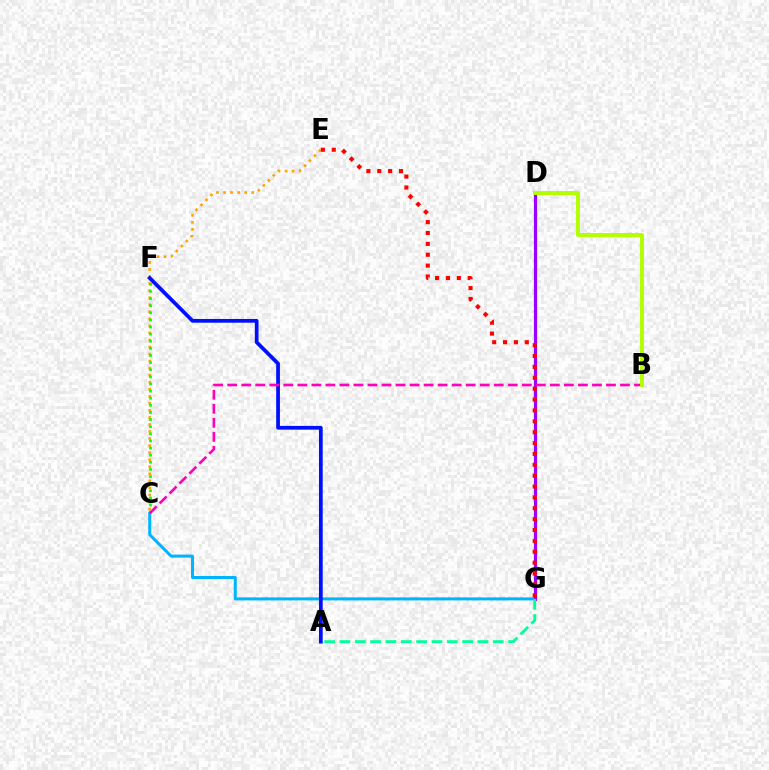{('C', 'E'): [{'color': '#ffa500', 'line_style': 'dotted', 'thickness': 1.91}], ('C', 'G'): [{'color': '#00b5ff', 'line_style': 'solid', 'thickness': 2.18}], ('D', 'G'): [{'color': '#9b00ff', 'line_style': 'solid', 'thickness': 2.3}], ('C', 'F'): [{'color': '#08ff00', 'line_style': 'dotted', 'thickness': 1.93}], ('A', 'F'): [{'color': '#0010ff', 'line_style': 'solid', 'thickness': 2.7}], ('A', 'G'): [{'color': '#00ff9d', 'line_style': 'dashed', 'thickness': 2.08}], ('E', 'G'): [{'color': '#ff0000', 'line_style': 'dotted', 'thickness': 2.95}], ('B', 'C'): [{'color': '#ff00bd', 'line_style': 'dashed', 'thickness': 1.91}], ('B', 'D'): [{'color': '#b3ff00', 'line_style': 'solid', 'thickness': 2.85}]}